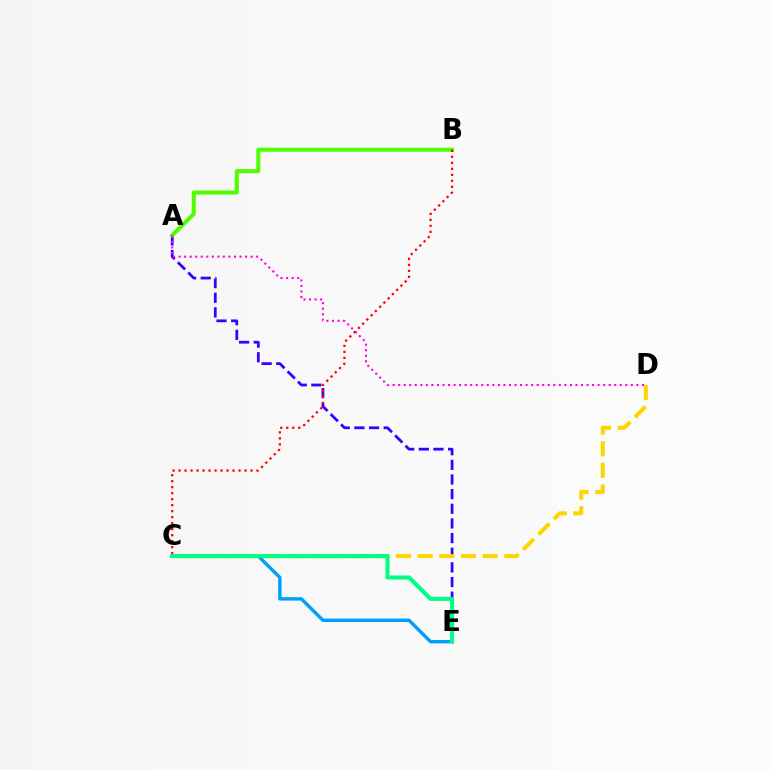{('A', 'E'): [{'color': '#3700ff', 'line_style': 'dashed', 'thickness': 1.99}], ('C', 'E'): [{'color': '#009eff', 'line_style': 'solid', 'thickness': 2.46}, {'color': '#00ff86', 'line_style': 'solid', 'thickness': 2.94}], ('C', 'D'): [{'color': '#ffd500', 'line_style': 'dashed', 'thickness': 2.94}], ('A', 'B'): [{'color': '#4fff00', 'line_style': 'solid', 'thickness': 2.92}], ('A', 'D'): [{'color': '#ff00ed', 'line_style': 'dotted', 'thickness': 1.51}], ('B', 'C'): [{'color': '#ff0000', 'line_style': 'dotted', 'thickness': 1.63}]}